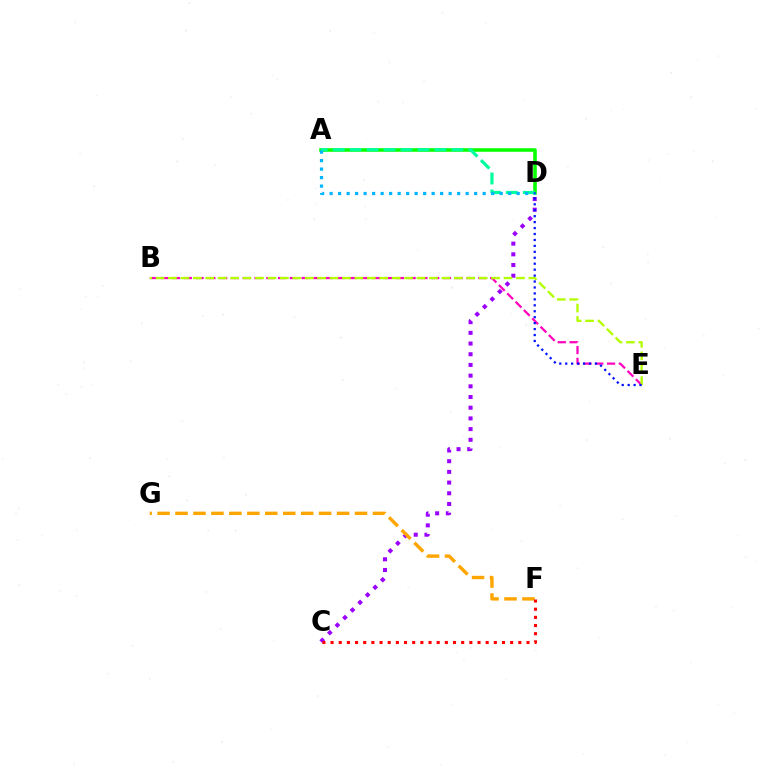{('A', 'D'): [{'color': '#08ff00', 'line_style': 'solid', 'thickness': 2.57}, {'color': '#00ff9d', 'line_style': 'dashed', 'thickness': 2.3}, {'color': '#00b5ff', 'line_style': 'dotted', 'thickness': 2.31}], ('C', 'D'): [{'color': '#9b00ff', 'line_style': 'dotted', 'thickness': 2.91}], ('B', 'E'): [{'color': '#ff00bd', 'line_style': 'dashed', 'thickness': 1.6}, {'color': '#b3ff00', 'line_style': 'dashed', 'thickness': 1.69}], ('F', 'G'): [{'color': '#ffa500', 'line_style': 'dashed', 'thickness': 2.44}], ('D', 'E'): [{'color': '#0010ff', 'line_style': 'dotted', 'thickness': 1.61}], ('C', 'F'): [{'color': '#ff0000', 'line_style': 'dotted', 'thickness': 2.22}]}